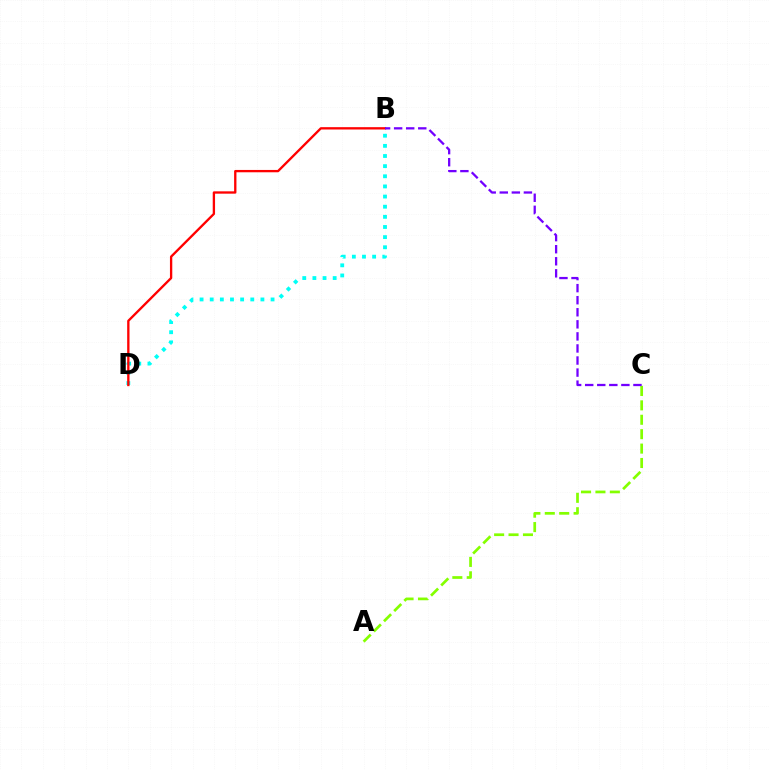{('A', 'C'): [{'color': '#84ff00', 'line_style': 'dashed', 'thickness': 1.96}], ('B', 'D'): [{'color': '#00fff6', 'line_style': 'dotted', 'thickness': 2.76}, {'color': '#ff0000', 'line_style': 'solid', 'thickness': 1.68}], ('B', 'C'): [{'color': '#7200ff', 'line_style': 'dashed', 'thickness': 1.64}]}